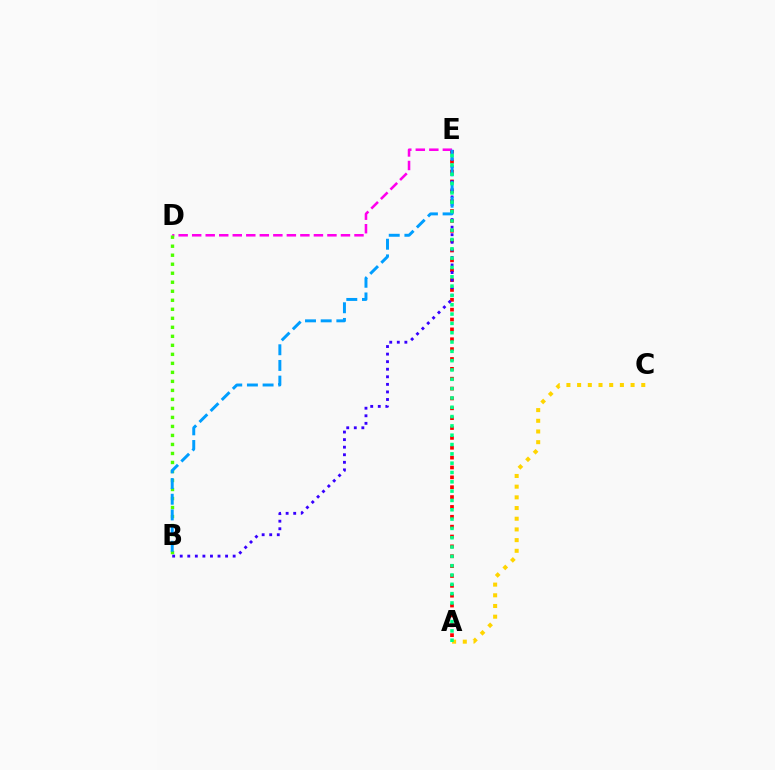{('A', 'E'): [{'color': '#ff0000', 'line_style': 'dotted', 'thickness': 2.68}, {'color': '#00ff86', 'line_style': 'dotted', 'thickness': 2.53}], ('D', 'E'): [{'color': '#ff00ed', 'line_style': 'dashed', 'thickness': 1.84}], ('B', 'D'): [{'color': '#4fff00', 'line_style': 'dotted', 'thickness': 2.45}], ('B', 'E'): [{'color': '#3700ff', 'line_style': 'dotted', 'thickness': 2.05}, {'color': '#009eff', 'line_style': 'dashed', 'thickness': 2.13}], ('A', 'C'): [{'color': '#ffd500', 'line_style': 'dotted', 'thickness': 2.9}]}